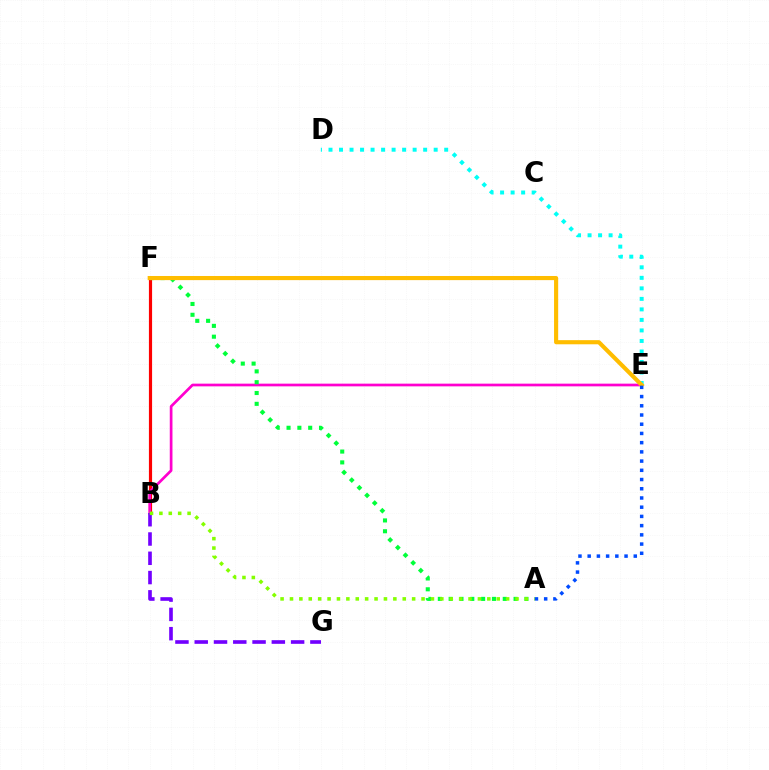{('D', 'E'): [{'color': '#00fff6', 'line_style': 'dotted', 'thickness': 2.86}], ('B', 'F'): [{'color': '#ff0000', 'line_style': 'solid', 'thickness': 2.29}], ('B', 'E'): [{'color': '#ff00cf', 'line_style': 'solid', 'thickness': 1.95}], ('A', 'F'): [{'color': '#00ff39', 'line_style': 'dotted', 'thickness': 2.94}], ('B', 'G'): [{'color': '#7200ff', 'line_style': 'dashed', 'thickness': 2.62}], ('A', 'B'): [{'color': '#84ff00', 'line_style': 'dotted', 'thickness': 2.55}], ('E', 'F'): [{'color': '#ffbd00', 'line_style': 'solid', 'thickness': 2.97}], ('A', 'E'): [{'color': '#004bff', 'line_style': 'dotted', 'thickness': 2.5}]}